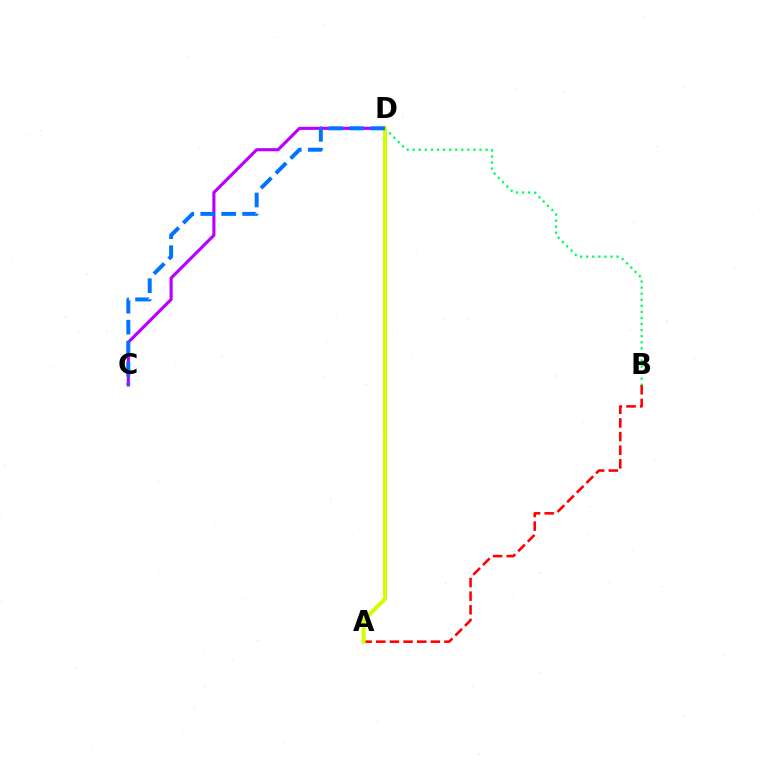{('C', 'D'): [{'color': '#b900ff', 'line_style': 'solid', 'thickness': 2.25}, {'color': '#0074ff', 'line_style': 'dashed', 'thickness': 2.85}], ('B', 'D'): [{'color': '#00ff5c', 'line_style': 'dotted', 'thickness': 1.65}], ('A', 'B'): [{'color': '#ff0000', 'line_style': 'dashed', 'thickness': 1.85}], ('A', 'D'): [{'color': '#d1ff00', 'line_style': 'solid', 'thickness': 2.89}]}